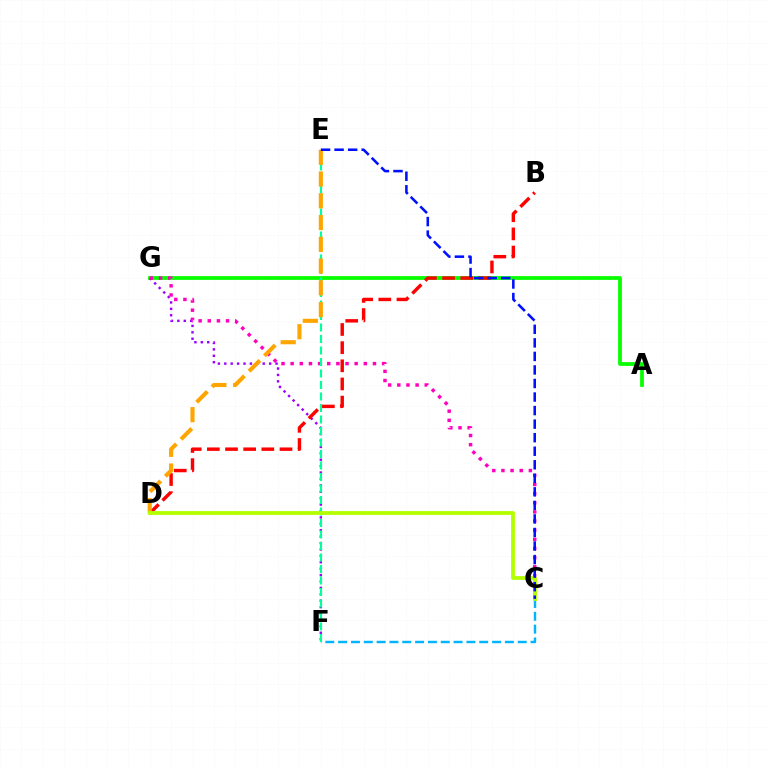{('A', 'G'): [{'color': '#08ff00', 'line_style': 'solid', 'thickness': 2.72}], ('F', 'G'): [{'color': '#9b00ff', 'line_style': 'dotted', 'thickness': 1.74}], ('C', 'F'): [{'color': '#00b5ff', 'line_style': 'dashed', 'thickness': 1.74}], ('B', 'D'): [{'color': '#ff0000', 'line_style': 'dashed', 'thickness': 2.47}], ('C', 'G'): [{'color': '#ff00bd', 'line_style': 'dotted', 'thickness': 2.48}], ('E', 'F'): [{'color': '#00ff9d', 'line_style': 'dashed', 'thickness': 1.56}], ('D', 'E'): [{'color': '#ffa500', 'line_style': 'dashed', 'thickness': 2.96}], ('C', 'D'): [{'color': '#b3ff00', 'line_style': 'solid', 'thickness': 2.75}], ('C', 'E'): [{'color': '#0010ff', 'line_style': 'dashed', 'thickness': 1.84}]}